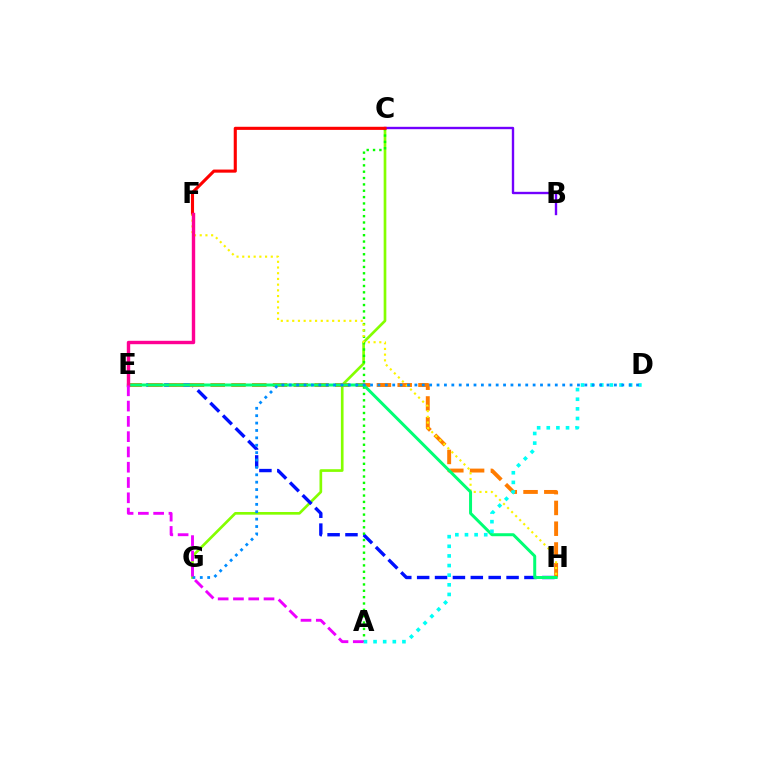{('C', 'G'): [{'color': '#84ff00', 'line_style': 'solid', 'thickness': 1.93}], ('E', 'H'): [{'color': '#0010ff', 'line_style': 'dashed', 'thickness': 2.43}, {'color': '#ff7c00', 'line_style': 'dashed', 'thickness': 2.82}, {'color': '#00ff74', 'line_style': 'solid', 'thickness': 2.15}], ('A', 'C'): [{'color': '#08ff00', 'line_style': 'dotted', 'thickness': 1.73}], ('B', 'C'): [{'color': '#7200ff', 'line_style': 'solid', 'thickness': 1.71}], ('C', 'F'): [{'color': '#ff0000', 'line_style': 'solid', 'thickness': 2.23}], ('F', 'H'): [{'color': '#fcf500', 'line_style': 'dotted', 'thickness': 1.55}], ('E', 'F'): [{'color': '#ff0094', 'line_style': 'solid', 'thickness': 2.45}], ('A', 'D'): [{'color': '#00fff6', 'line_style': 'dotted', 'thickness': 2.62}], ('D', 'G'): [{'color': '#008cff', 'line_style': 'dotted', 'thickness': 2.01}], ('A', 'E'): [{'color': '#ee00ff', 'line_style': 'dashed', 'thickness': 2.08}]}